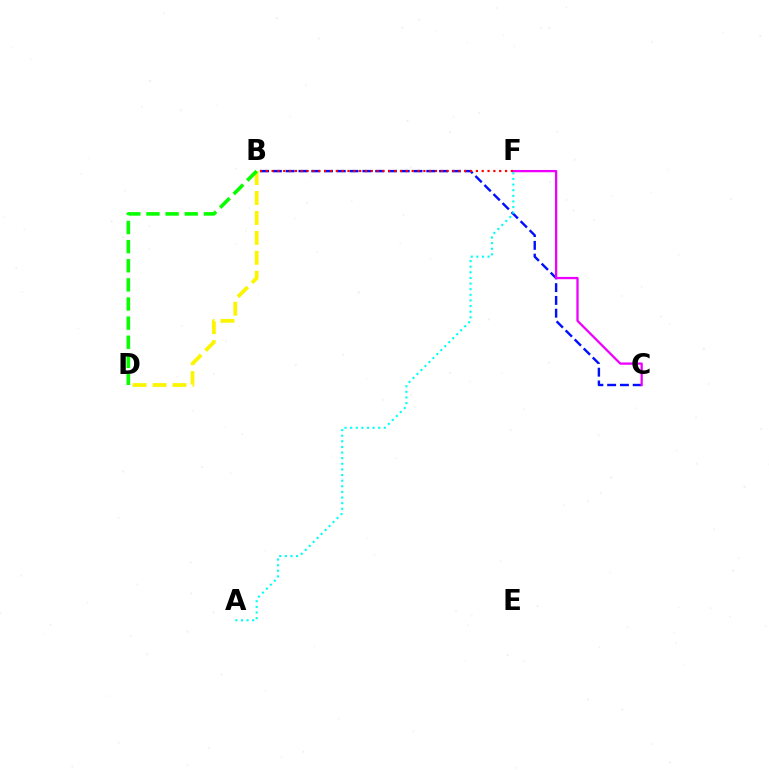{('B', 'C'): [{'color': '#0010ff', 'line_style': 'dashed', 'thickness': 1.74}], ('B', 'D'): [{'color': '#fcf500', 'line_style': 'dashed', 'thickness': 2.71}, {'color': '#08ff00', 'line_style': 'dashed', 'thickness': 2.6}], ('C', 'F'): [{'color': '#ee00ff', 'line_style': 'solid', 'thickness': 1.64}], ('B', 'F'): [{'color': '#ff0000', 'line_style': 'dotted', 'thickness': 1.59}], ('A', 'F'): [{'color': '#00fff6', 'line_style': 'dotted', 'thickness': 1.53}]}